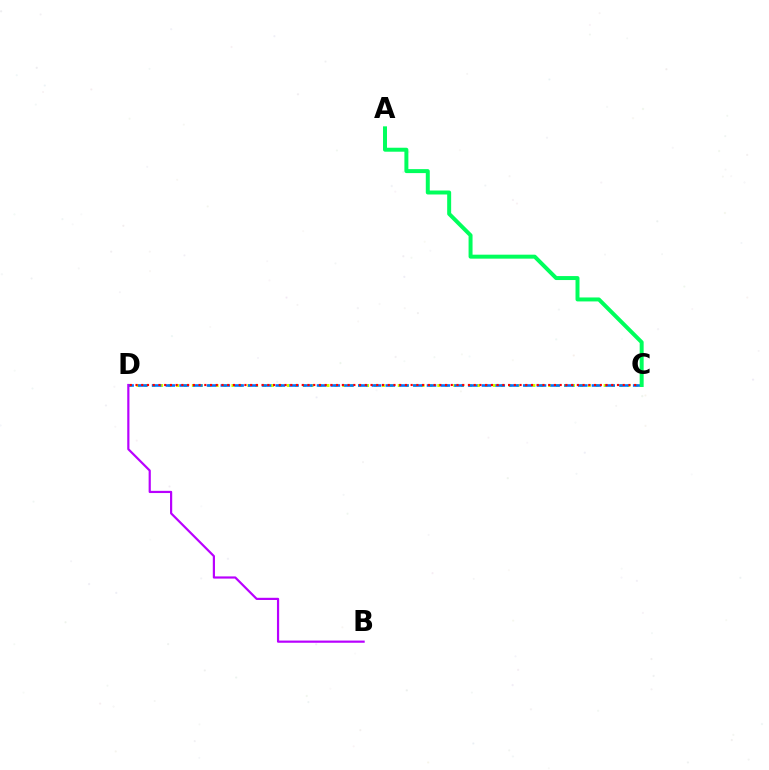{('C', 'D'): [{'color': '#d1ff00', 'line_style': 'dotted', 'thickness': 2.15}, {'color': '#0074ff', 'line_style': 'dashed', 'thickness': 1.87}, {'color': '#ff0000', 'line_style': 'dotted', 'thickness': 1.56}], ('B', 'D'): [{'color': '#b900ff', 'line_style': 'solid', 'thickness': 1.58}], ('A', 'C'): [{'color': '#00ff5c', 'line_style': 'solid', 'thickness': 2.86}]}